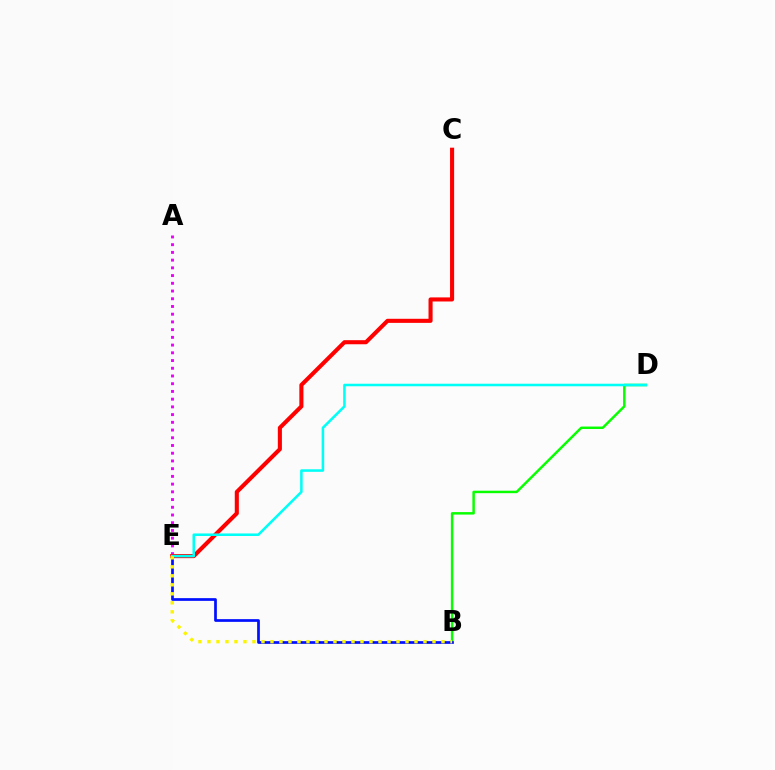{('B', 'D'): [{'color': '#08ff00', 'line_style': 'solid', 'thickness': 1.78}], ('A', 'E'): [{'color': '#ee00ff', 'line_style': 'dotted', 'thickness': 2.1}], ('B', 'E'): [{'color': '#0010ff', 'line_style': 'solid', 'thickness': 1.95}, {'color': '#fcf500', 'line_style': 'dotted', 'thickness': 2.45}], ('C', 'E'): [{'color': '#ff0000', 'line_style': 'solid', 'thickness': 2.94}], ('D', 'E'): [{'color': '#00fff6', 'line_style': 'solid', 'thickness': 1.83}]}